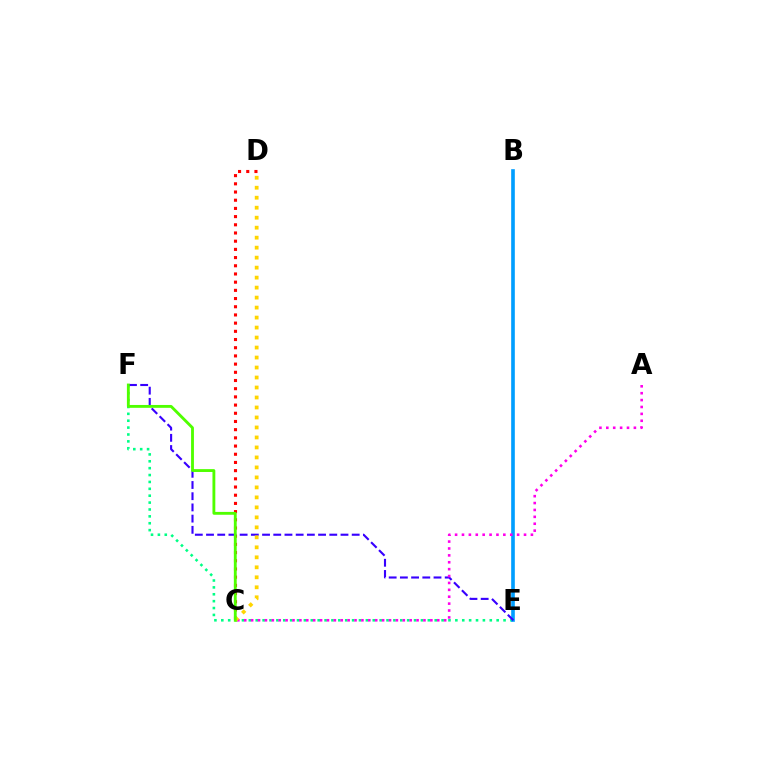{('E', 'F'): [{'color': '#00ff86', 'line_style': 'dotted', 'thickness': 1.87}, {'color': '#3700ff', 'line_style': 'dashed', 'thickness': 1.52}], ('B', 'E'): [{'color': '#009eff', 'line_style': 'solid', 'thickness': 2.62}], ('C', 'D'): [{'color': '#ff0000', 'line_style': 'dotted', 'thickness': 2.23}, {'color': '#ffd500', 'line_style': 'dotted', 'thickness': 2.71}], ('A', 'C'): [{'color': '#ff00ed', 'line_style': 'dotted', 'thickness': 1.87}], ('C', 'F'): [{'color': '#4fff00', 'line_style': 'solid', 'thickness': 2.05}]}